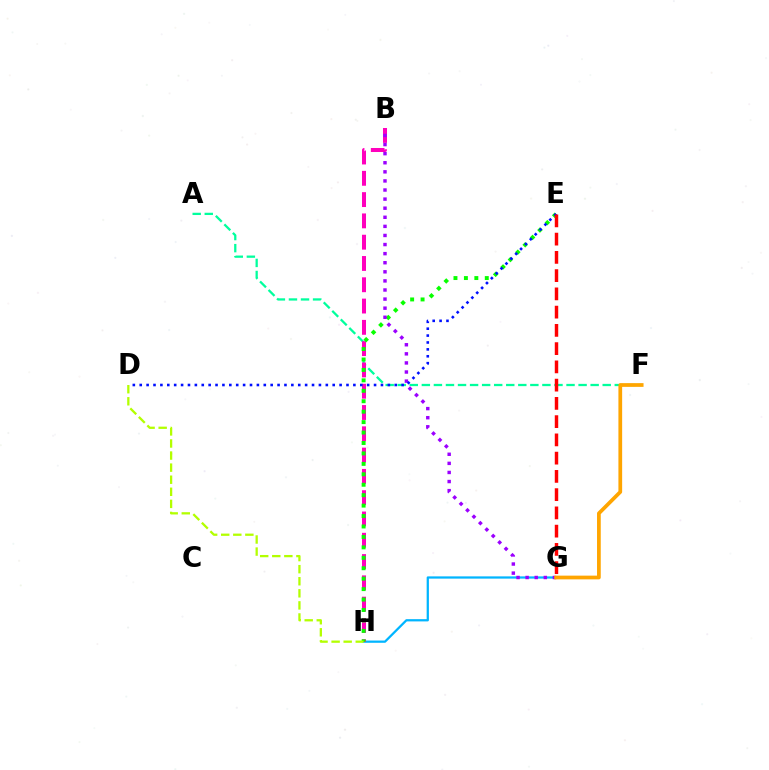{('G', 'H'): [{'color': '#00b5ff', 'line_style': 'solid', 'thickness': 1.62}], ('A', 'F'): [{'color': '#00ff9d', 'line_style': 'dashed', 'thickness': 1.64}], ('B', 'H'): [{'color': '#ff00bd', 'line_style': 'dashed', 'thickness': 2.89}], ('E', 'H'): [{'color': '#08ff00', 'line_style': 'dotted', 'thickness': 2.84}], ('B', 'G'): [{'color': '#9b00ff', 'line_style': 'dotted', 'thickness': 2.47}], ('D', 'H'): [{'color': '#b3ff00', 'line_style': 'dashed', 'thickness': 1.64}], ('D', 'E'): [{'color': '#0010ff', 'line_style': 'dotted', 'thickness': 1.87}], ('E', 'G'): [{'color': '#ff0000', 'line_style': 'dashed', 'thickness': 2.48}], ('F', 'G'): [{'color': '#ffa500', 'line_style': 'solid', 'thickness': 2.69}]}